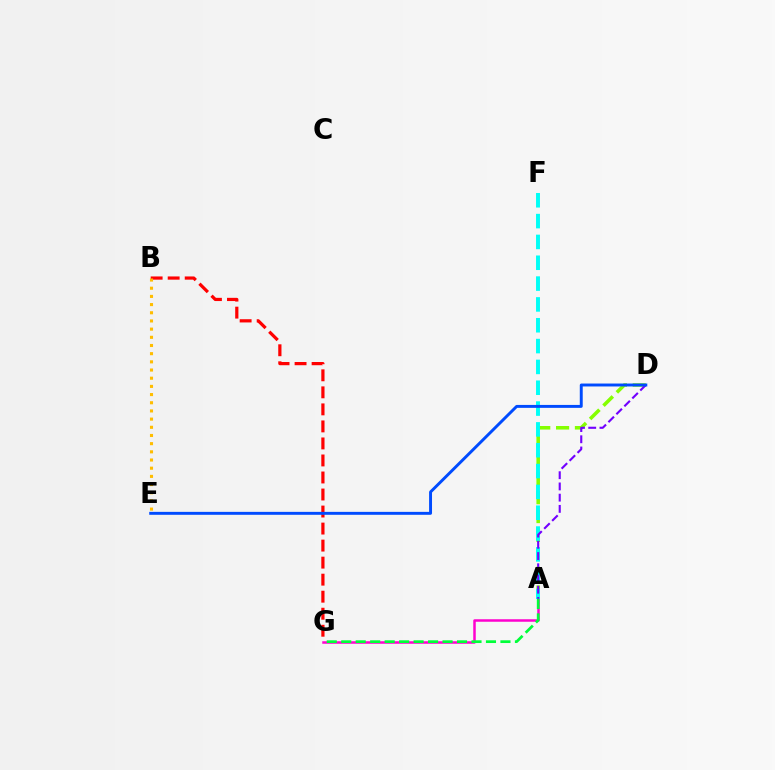{('B', 'G'): [{'color': '#ff0000', 'line_style': 'dashed', 'thickness': 2.31}], ('A', 'D'): [{'color': '#84ff00', 'line_style': 'dashed', 'thickness': 2.56}, {'color': '#7200ff', 'line_style': 'dashed', 'thickness': 1.52}], ('A', 'G'): [{'color': '#ff00cf', 'line_style': 'solid', 'thickness': 1.8}, {'color': '#00ff39', 'line_style': 'dashed', 'thickness': 1.97}], ('B', 'E'): [{'color': '#ffbd00', 'line_style': 'dotted', 'thickness': 2.22}], ('A', 'F'): [{'color': '#00fff6', 'line_style': 'dashed', 'thickness': 2.83}], ('D', 'E'): [{'color': '#004bff', 'line_style': 'solid', 'thickness': 2.11}]}